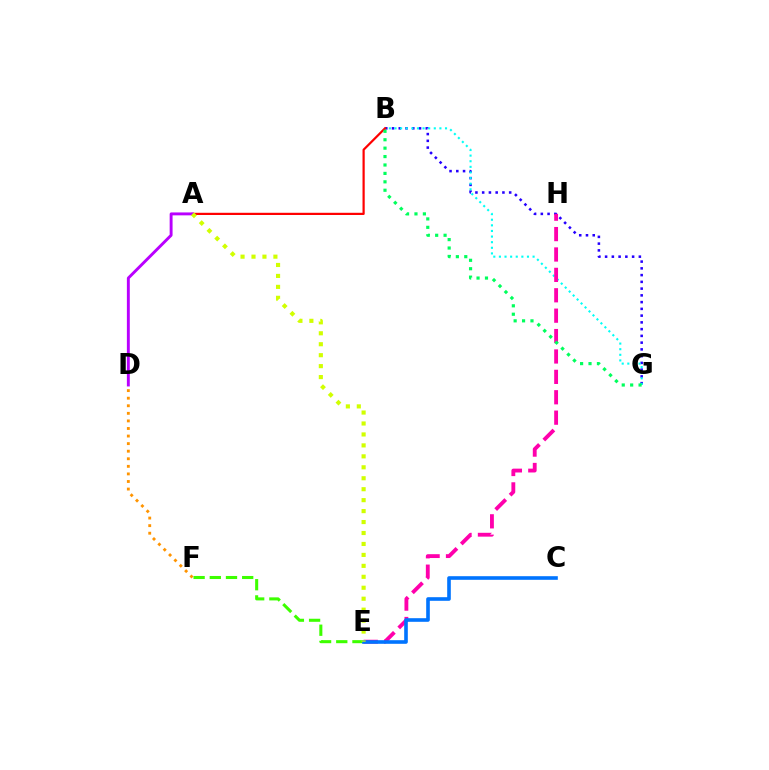{('B', 'G'): [{'color': '#2500ff', 'line_style': 'dotted', 'thickness': 1.83}, {'color': '#00fff6', 'line_style': 'dotted', 'thickness': 1.53}, {'color': '#00ff5c', 'line_style': 'dotted', 'thickness': 2.29}], ('A', 'B'): [{'color': '#ff0000', 'line_style': 'solid', 'thickness': 1.59}], ('E', 'F'): [{'color': '#3dff00', 'line_style': 'dashed', 'thickness': 2.2}], ('E', 'H'): [{'color': '#ff00ac', 'line_style': 'dashed', 'thickness': 2.77}], ('A', 'D'): [{'color': '#b900ff', 'line_style': 'solid', 'thickness': 2.09}], ('C', 'E'): [{'color': '#0074ff', 'line_style': 'solid', 'thickness': 2.6}], ('D', 'F'): [{'color': '#ff9400', 'line_style': 'dotted', 'thickness': 2.06}], ('A', 'E'): [{'color': '#d1ff00', 'line_style': 'dotted', 'thickness': 2.98}]}